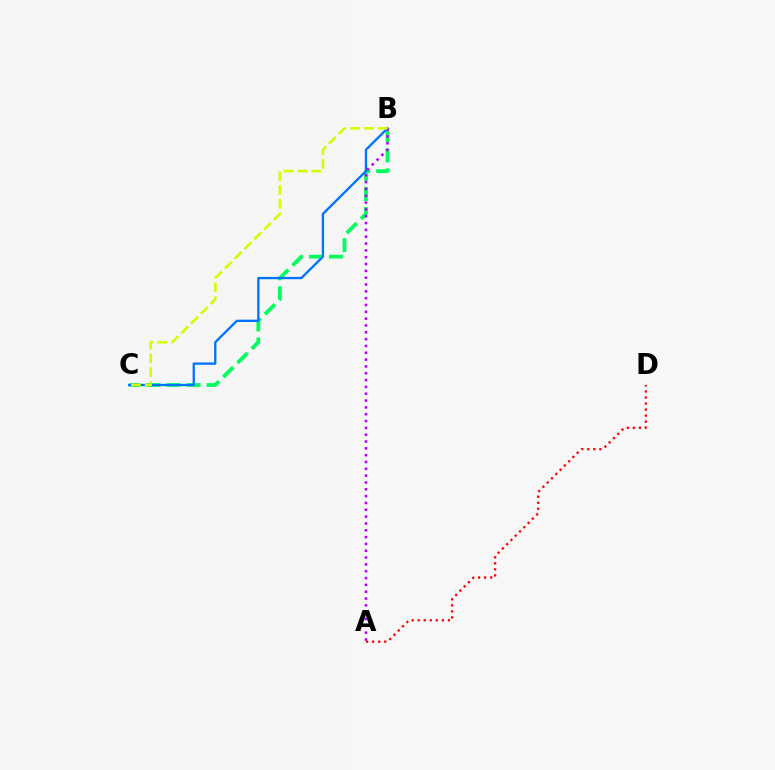{('B', 'C'): [{'color': '#00ff5c', 'line_style': 'dashed', 'thickness': 2.72}, {'color': '#0074ff', 'line_style': 'solid', 'thickness': 1.67}, {'color': '#d1ff00', 'line_style': 'dashed', 'thickness': 1.88}], ('A', 'D'): [{'color': '#ff0000', 'line_style': 'dotted', 'thickness': 1.64}], ('A', 'B'): [{'color': '#b900ff', 'line_style': 'dotted', 'thickness': 1.85}]}